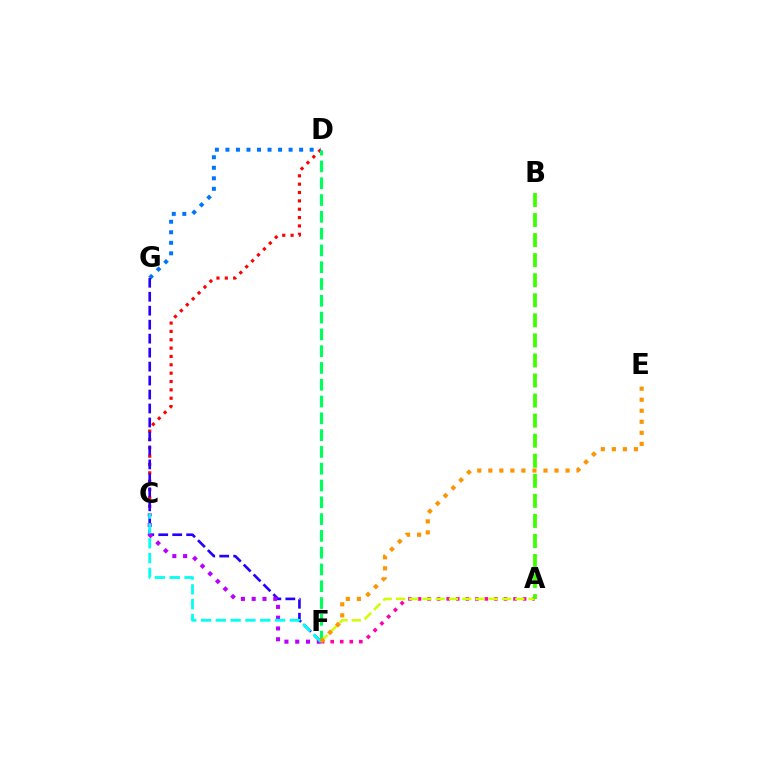{('C', 'D'): [{'color': '#ff0000', 'line_style': 'dotted', 'thickness': 2.27}], ('D', 'G'): [{'color': '#0074ff', 'line_style': 'dotted', 'thickness': 2.86}], ('A', 'F'): [{'color': '#ff00ac', 'line_style': 'dotted', 'thickness': 2.59}, {'color': '#d1ff00', 'line_style': 'dashed', 'thickness': 1.8}], ('F', 'G'): [{'color': '#2500ff', 'line_style': 'dashed', 'thickness': 1.9}], ('C', 'F'): [{'color': '#b900ff', 'line_style': 'dotted', 'thickness': 2.93}, {'color': '#00fff6', 'line_style': 'dashed', 'thickness': 2.01}], ('D', 'F'): [{'color': '#00ff5c', 'line_style': 'dashed', 'thickness': 2.28}], ('E', 'F'): [{'color': '#ff9400', 'line_style': 'dotted', 'thickness': 3.0}], ('A', 'B'): [{'color': '#3dff00', 'line_style': 'dashed', 'thickness': 2.72}]}